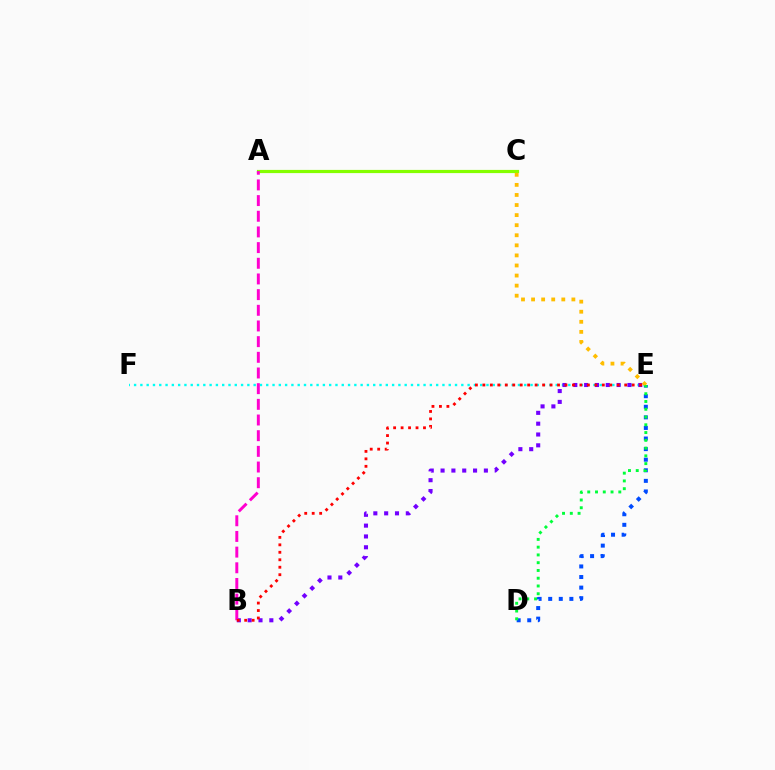{('A', 'C'): [{'color': '#84ff00', 'line_style': 'solid', 'thickness': 2.3}], ('E', 'F'): [{'color': '#00fff6', 'line_style': 'dotted', 'thickness': 1.71}], ('D', 'E'): [{'color': '#004bff', 'line_style': 'dotted', 'thickness': 2.88}, {'color': '#00ff39', 'line_style': 'dotted', 'thickness': 2.11}], ('B', 'E'): [{'color': '#7200ff', 'line_style': 'dotted', 'thickness': 2.94}, {'color': '#ff0000', 'line_style': 'dotted', 'thickness': 2.03}], ('C', 'E'): [{'color': '#ffbd00', 'line_style': 'dotted', 'thickness': 2.74}], ('A', 'B'): [{'color': '#ff00cf', 'line_style': 'dashed', 'thickness': 2.13}]}